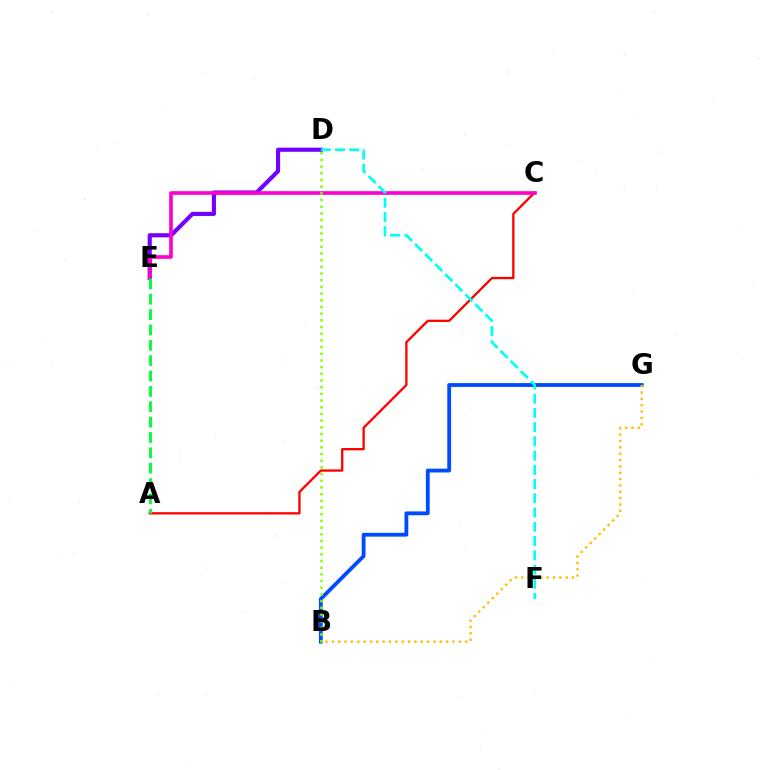{('A', 'C'): [{'color': '#ff0000', 'line_style': 'solid', 'thickness': 1.66}], ('B', 'G'): [{'color': '#004bff', 'line_style': 'solid', 'thickness': 2.75}, {'color': '#ffbd00', 'line_style': 'dotted', 'thickness': 1.72}], ('D', 'E'): [{'color': '#7200ff', 'line_style': 'solid', 'thickness': 2.97}], ('C', 'E'): [{'color': '#ff00cf', 'line_style': 'solid', 'thickness': 2.62}], ('B', 'D'): [{'color': '#84ff00', 'line_style': 'dotted', 'thickness': 1.82}], ('D', 'F'): [{'color': '#00fff6', 'line_style': 'dashed', 'thickness': 1.93}], ('A', 'E'): [{'color': '#00ff39', 'line_style': 'dashed', 'thickness': 2.09}]}